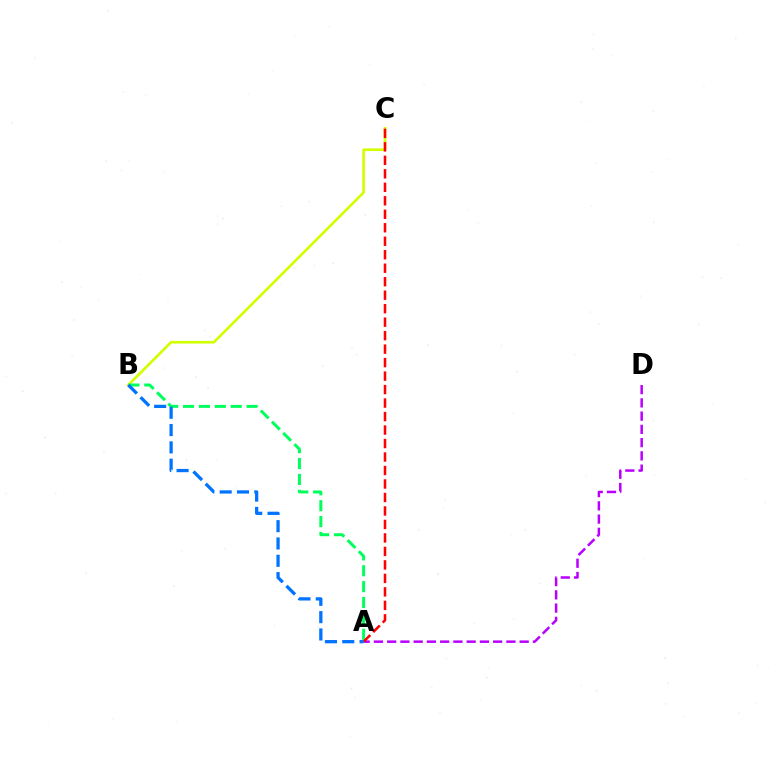{('B', 'C'): [{'color': '#d1ff00', 'line_style': 'solid', 'thickness': 1.93}], ('A', 'D'): [{'color': '#b900ff', 'line_style': 'dashed', 'thickness': 1.8}], ('A', 'B'): [{'color': '#00ff5c', 'line_style': 'dashed', 'thickness': 2.16}, {'color': '#0074ff', 'line_style': 'dashed', 'thickness': 2.35}], ('A', 'C'): [{'color': '#ff0000', 'line_style': 'dashed', 'thickness': 1.83}]}